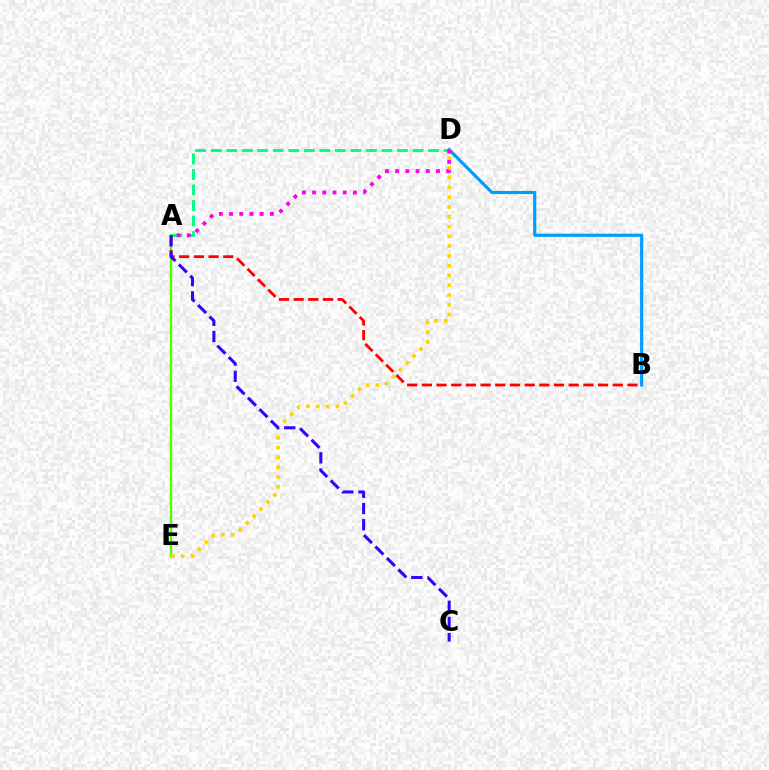{('A', 'D'): [{'color': '#00ff86', 'line_style': 'dashed', 'thickness': 2.11}, {'color': '#ff00ed', 'line_style': 'dotted', 'thickness': 2.77}], ('A', 'E'): [{'color': '#4fff00', 'line_style': 'solid', 'thickness': 1.69}], ('A', 'B'): [{'color': '#ff0000', 'line_style': 'dashed', 'thickness': 1.99}], ('D', 'E'): [{'color': '#ffd500', 'line_style': 'dotted', 'thickness': 2.66}], ('A', 'C'): [{'color': '#3700ff', 'line_style': 'dashed', 'thickness': 2.2}], ('B', 'D'): [{'color': '#009eff', 'line_style': 'solid', 'thickness': 2.29}]}